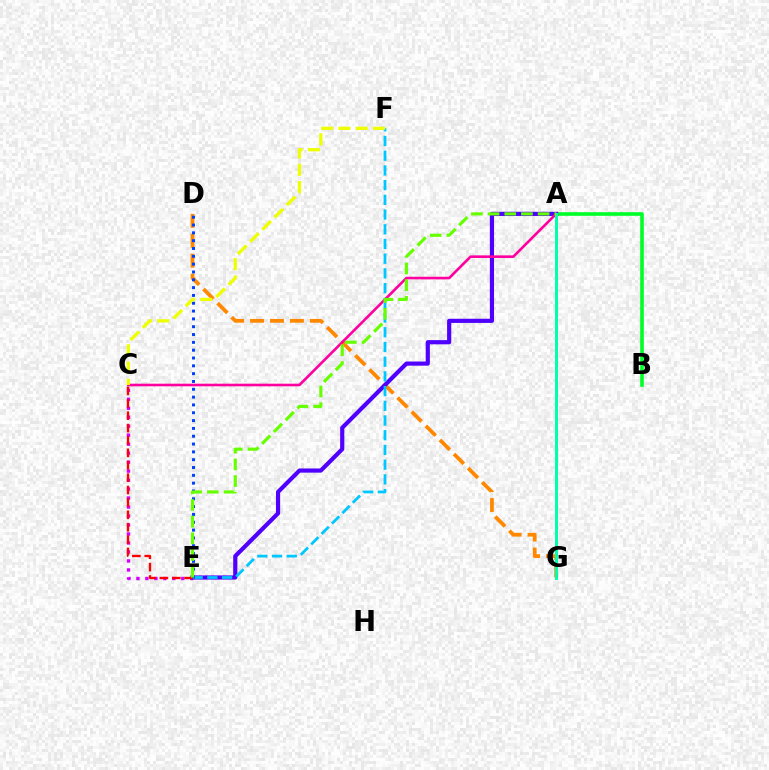{('D', 'G'): [{'color': '#ff8800', 'line_style': 'dashed', 'thickness': 2.71}], ('C', 'E'): [{'color': '#d600ff', 'line_style': 'dotted', 'thickness': 2.44}, {'color': '#ff0000', 'line_style': 'dashed', 'thickness': 1.68}], ('A', 'B'): [{'color': '#00ff27', 'line_style': 'solid', 'thickness': 2.61}], ('A', 'E'): [{'color': '#4f00ff', 'line_style': 'solid', 'thickness': 3.0}, {'color': '#66ff00', 'line_style': 'dashed', 'thickness': 2.27}], ('E', 'F'): [{'color': '#00c7ff', 'line_style': 'dashed', 'thickness': 2.0}], ('A', 'C'): [{'color': '#ff00a0', 'line_style': 'solid', 'thickness': 1.88}], ('D', 'E'): [{'color': '#003fff', 'line_style': 'dotted', 'thickness': 2.13}], ('C', 'F'): [{'color': '#eeff00', 'line_style': 'dashed', 'thickness': 2.35}], ('A', 'G'): [{'color': '#00ffaf', 'line_style': 'solid', 'thickness': 2.14}]}